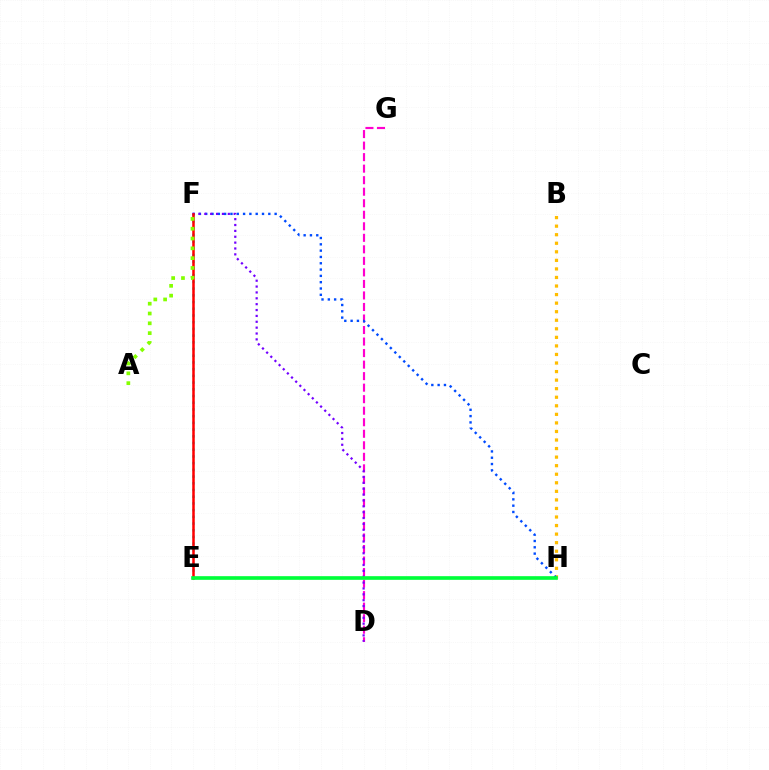{('D', 'G'): [{'color': '#ff00cf', 'line_style': 'dashed', 'thickness': 1.57}], ('E', 'F'): [{'color': '#00fff6', 'line_style': 'dotted', 'thickness': 1.82}, {'color': '#ff0000', 'line_style': 'solid', 'thickness': 1.81}], ('B', 'H'): [{'color': '#ffbd00', 'line_style': 'dotted', 'thickness': 2.32}], ('F', 'H'): [{'color': '#004bff', 'line_style': 'dotted', 'thickness': 1.71}], ('D', 'F'): [{'color': '#7200ff', 'line_style': 'dotted', 'thickness': 1.59}], ('A', 'F'): [{'color': '#84ff00', 'line_style': 'dotted', 'thickness': 2.67}], ('E', 'H'): [{'color': '#00ff39', 'line_style': 'solid', 'thickness': 2.63}]}